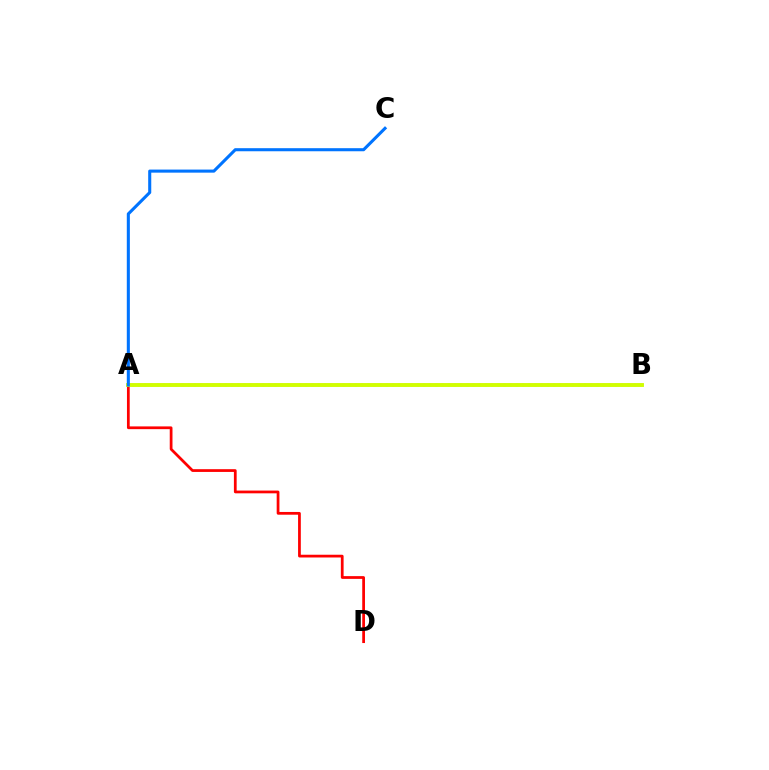{('A', 'B'): [{'color': '#00ff5c', 'line_style': 'dotted', 'thickness': 1.68}, {'color': '#b900ff', 'line_style': 'solid', 'thickness': 1.65}, {'color': '#d1ff00', 'line_style': 'solid', 'thickness': 2.78}], ('A', 'D'): [{'color': '#ff0000', 'line_style': 'solid', 'thickness': 1.98}], ('A', 'C'): [{'color': '#0074ff', 'line_style': 'solid', 'thickness': 2.21}]}